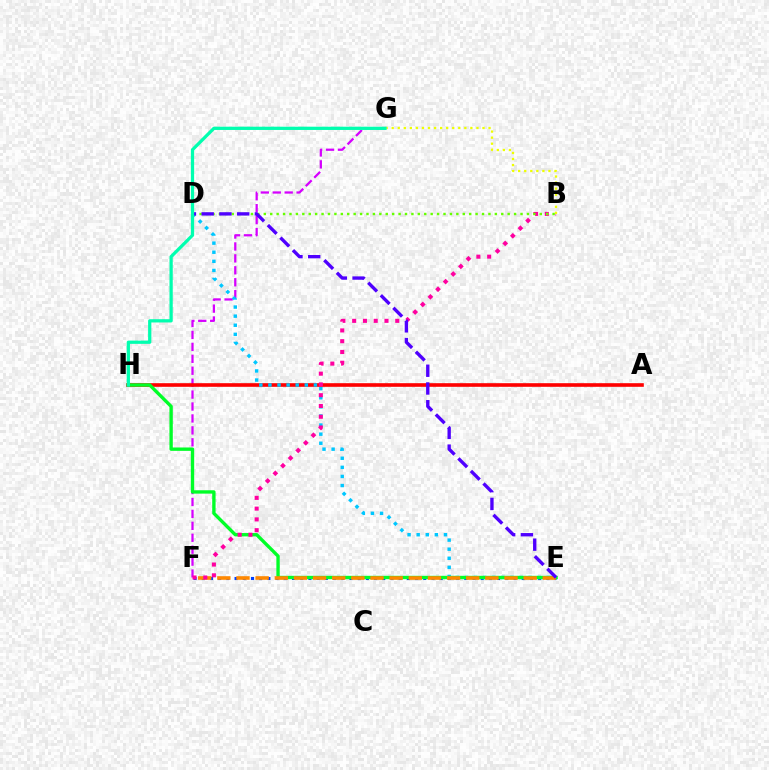{('F', 'G'): [{'color': '#d600ff', 'line_style': 'dashed', 'thickness': 1.62}], ('A', 'H'): [{'color': '#ff0000', 'line_style': 'solid', 'thickness': 2.61}], ('E', 'F'): [{'color': '#003fff', 'line_style': 'dotted', 'thickness': 2.23}, {'color': '#ff8800', 'line_style': 'dashed', 'thickness': 2.6}], ('D', 'E'): [{'color': '#00c7ff', 'line_style': 'dotted', 'thickness': 2.47}, {'color': '#4f00ff', 'line_style': 'dashed', 'thickness': 2.41}], ('E', 'H'): [{'color': '#00ff27', 'line_style': 'solid', 'thickness': 2.42}], ('B', 'F'): [{'color': '#ff00a0', 'line_style': 'dotted', 'thickness': 2.93}], ('B', 'G'): [{'color': '#eeff00', 'line_style': 'dotted', 'thickness': 1.64}], ('B', 'D'): [{'color': '#66ff00', 'line_style': 'dotted', 'thickness': 1.74}], ('G', 'H'): [{'color': '#00ffaf', 'line_style': 'solid', 'thickness': 2.34}]}